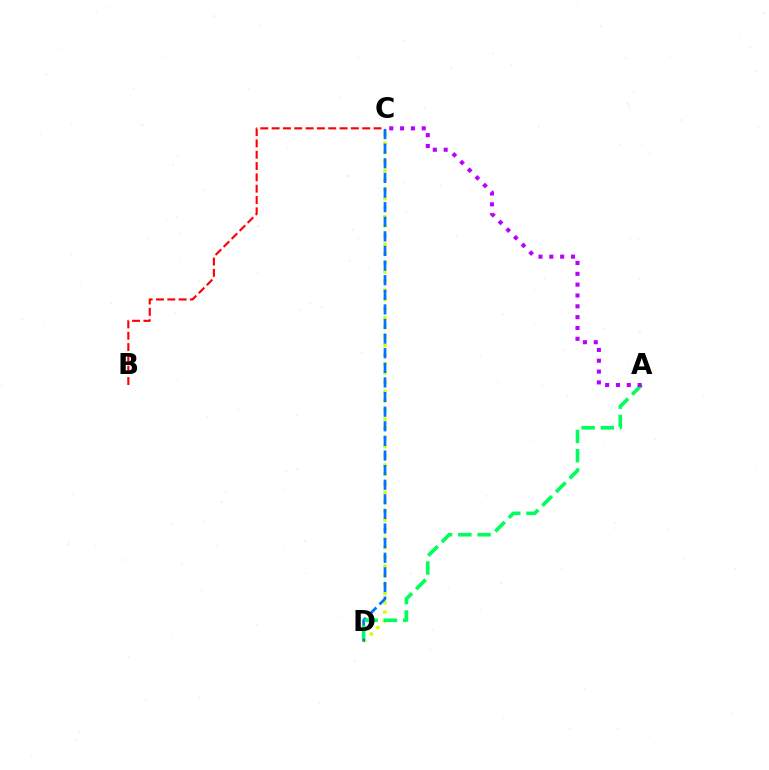{('C', 'D'): [{'color': '#d1ff00', 'line_style': 'dotted', 'thickness': 2.5}, {'color': '#0074ff', 'line_style': 'dashed', 'thickness': 1.98}], ('B', 'C'): [{'color': '#ff0000', 'line_style': 'dashed', 'thickness': 1.54}], ('A', 'D'): [{'color': '#00ff5c', 'line_style': 'dashed', 'thickness': 2.62}], ('A', 'C'): [{'color': '#b900ff', 'line_style': 'dotted', 'thickness': 2.94}]}